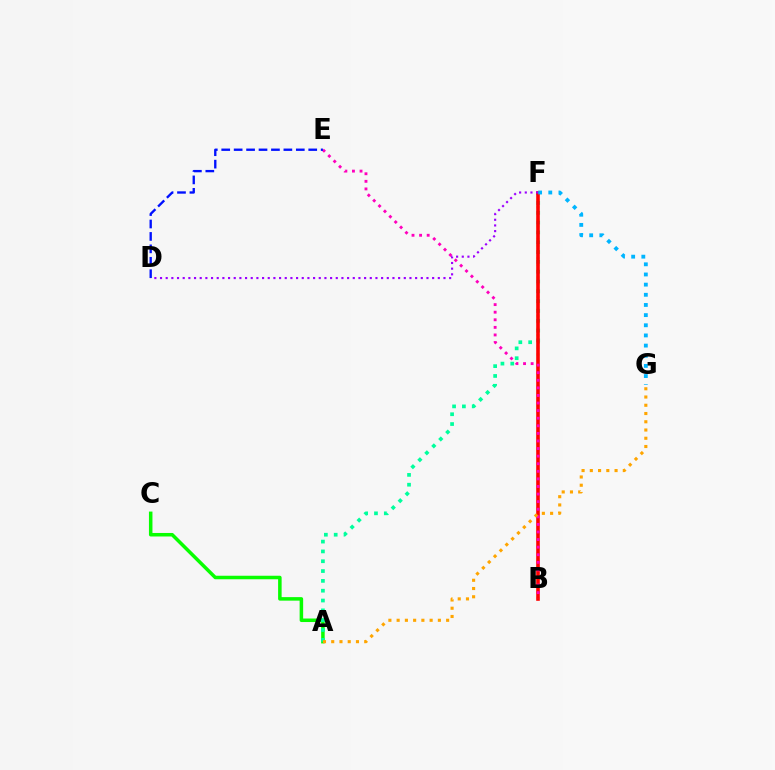{('A', 'C'): [{'color': '#08ff00', 'line_style': 'solid', 'thickness': 2.53}], ('A', 'F'): [{'color': '#00ff9d', 'line_style': 'dotted', 'thickness': 2.67}], ('B', 'F'): [{'color': '#b3ff00', 'line_style': 'dotted', 'thickness': 1.74}, {'color': '#ff0000', 'line_style': 'solid', 'thickness': 2.59}], ('B', 'E'): [{'color': '#ff00bd', 'line_style': 'dotted', 'thickness': 2.06}], ('A', 'G'): [{'color': '#ffa500', 'line_style': 'dotted', 'thickness': 2.24}], ('D', 'F'): [{'color': '#9b00ff', 'line_style': 'dotted', 'thickness': 1.54}], ('F', 'G'): [{'color': '#00b5ff', 'line_style': 'dotted', 'thickness': 2.76}], ('D', 'E'): [{'color': '#0010ff', 'line_style': 'dashed', 'thickness': 1.69}]}